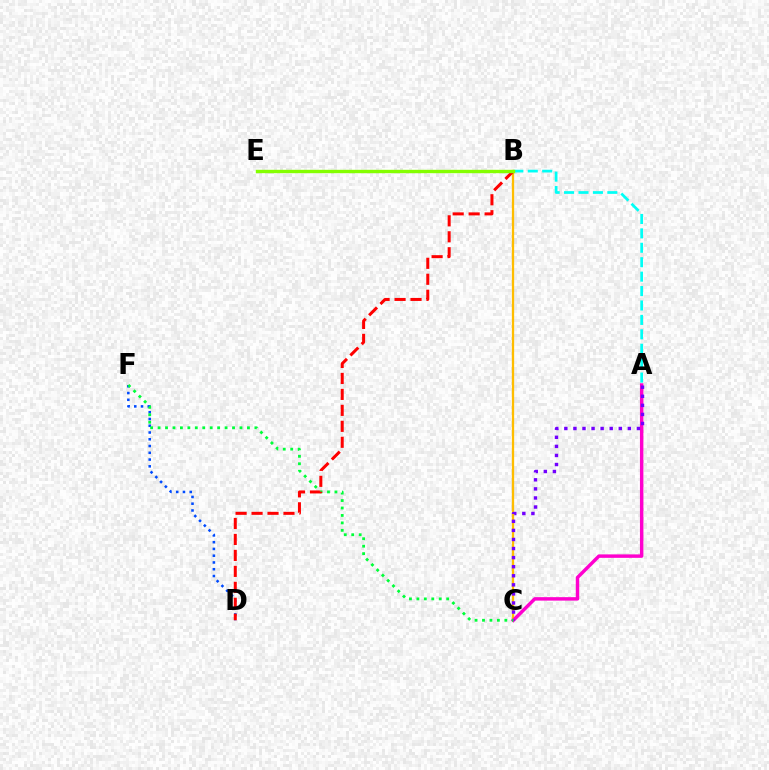{('B', 'C'): [{'color': '#ffbd00', 'line_style': 'solid', 'thickness': 1.65}], ('A', 'C'): [{'color': '#ff00cf', 'line_style': 'solid', 'thickness': 2.48}, {'color': '#7200ff', 'line_style': 'dotted', 'thickness': 2.47}], ('A', 'B'): [{'color': '#00fff6', 'line_style': 'dashed', 'thickness': 1.96}], ('D', 'F'): [{'color': '#004bff', 'line_style': 'dotted', 'thickness': 1.84}], ('C', 'F'): [{'color': '#00ff39', 'line_style': 'dotted', 'thickness': 2.02}], ('B', 'D'): [{'color': '#ff0000', 'line_style': 'dashed', 'thickness': 2.17}], ('B', 'E'): [{'color': '#84ff00', 'line_style': 'solid', 'thickness': 2.44}]}